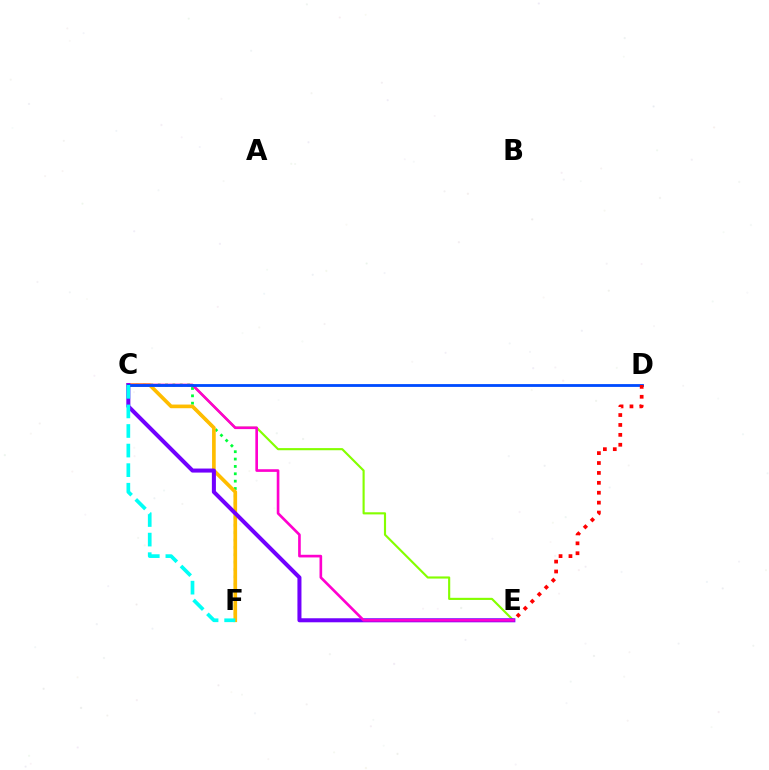{('C', 'F'): [{'color': '#00ff39', 'line_style': 'dotted', 'thickness': 2.0}, {'color': '#ffbd00', 'line_style': 'solid', 'thickness': 2.64}, {'color': '#00fff6', 'line_style': 'dashed', 'thickness': 2.66}], ('C', 'E'): [{'color': '#84ff00', 'line_style': 'solid', 'thickness': 1.54}, {'color': '#7200ff', 'line_style': 'solid', 'thickness': 2.9}, {'color': '#ff00cf', 'line_style': 'solid', 'thickness': 1.91}], ('C', 'D'): [{'color': '#004bff', 'line_style': 'solid', 'thickness': 2.03}], ('D', 'E'): [{'color': '#ff0000', 'line_style': 'dotted', 'thickness': 2.69}]}